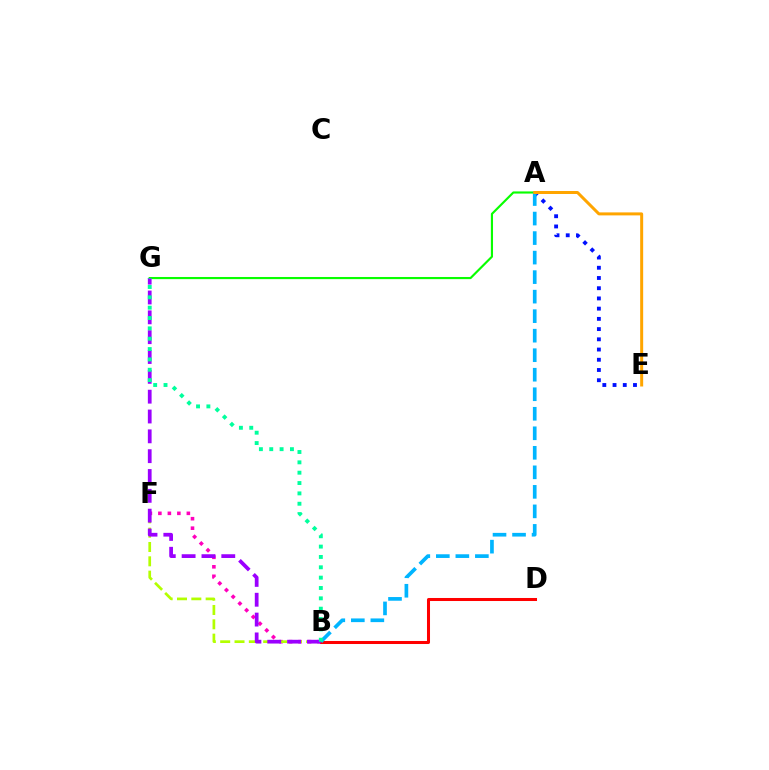{('A', 'E'): [{'color': '#0010ff', 'line_style': 'dotted', 'thickness': 2.78}, {'color': '#ffa500', 'line_style': 'solid', 'thickness': 2.15}], ('B', 'F'): [{'color': '#ff00bd', 'line_style': 'dotted', 'thickness': 2.58}, {'color': '#b3ff00', 'line_style': 'dashed', 'thickness': 1.95}], ('B', 'D'): [{'color': '#ff0000', 'line_style': 'solid', 'thickness': 2.18}], ('A', 'G'): [{'color': '#08ff00', 'line_style': 'solid', 'thickness': 1.55}], ('A', 'B'): [{'color': '#00b5ff', 'line_style': 'dashed', 'thickness': 2.65}], ('B', 'G'): [{'color': '#9b00ff', 'line_style': 'dashed', 'thickness': 2.69}, {'color': '#00ff9d', 'line_style': 'dotted', 'thickness': 2.81}]}